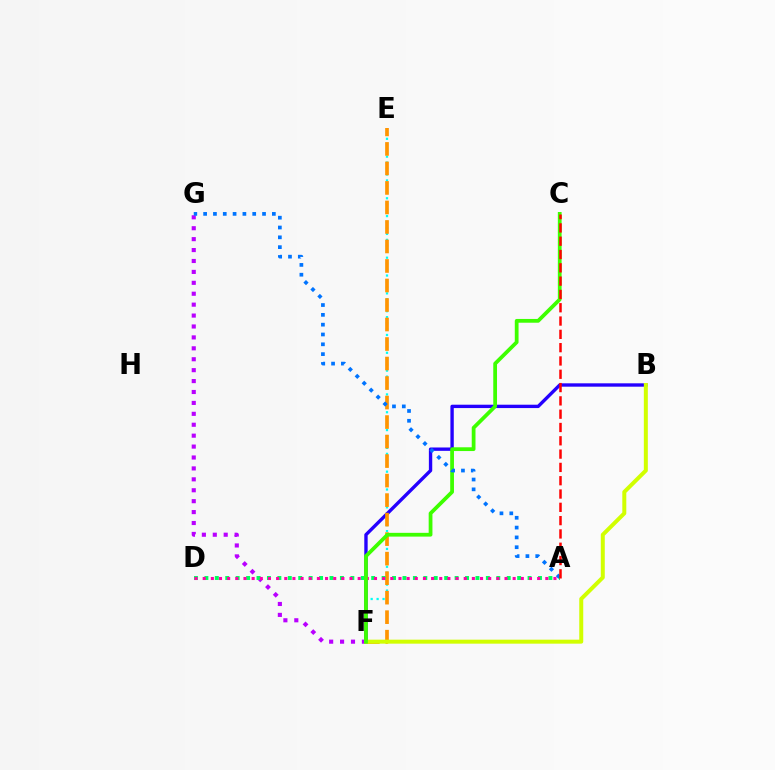{('E', 'F'): [{'color': '#00fff6', 'line_style': 'dotted', 'thickness': 1.61}, {'color': '#ff9400', 'line_style': 'dashed', 'thickness': 2.65}], ('B', 'F'): [{'color': '#2500ff', 'line_style': 'solid', 'thickness': 2.42}, {'color': '#d1ff00', 'line_style': 'solid', 'thickness': 2.87}], ('F', 'G'): [{'color': '#b900ff', 'line_style': 'dotted', 'thickness': 2.97}], ('A', 'D'): [{'color': '#00ff5c', 'line_style': 'dotted', 'thickness': 2.83}, {'color': '#ff00ac', 'line_style': 'dotted', 'thickness': 2.22}], ('C', 'F'): [{'color': '#3dff00', 'line_style': 'solid', 'thickness': 2.71}], ('A', 'G'): [{'color': '#0074ff', 'line_style': 'dotted', 'thickness': 2.67}], ('A', 'C'): [{'color': '#ff0000', 'line_style': 'dashed', 'thickness': 1.81}]}